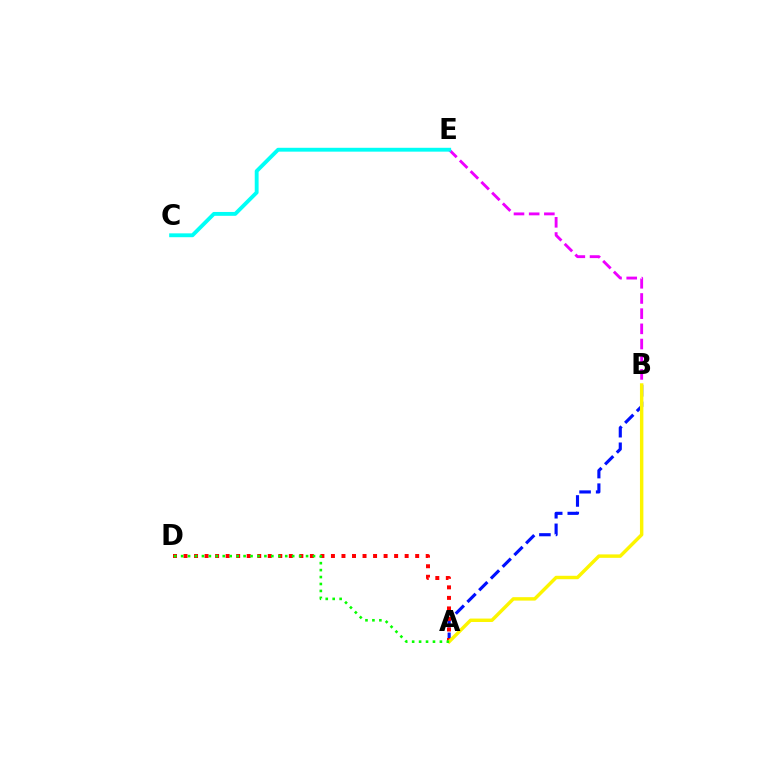{('B', 'E'): [{'color': '#ee00ff', 'line_style': 'dashed', 'thickness': 2.06}], ('A', 'B'): [{'color': '#0010ff', 'line_style': 'dashed', 'thickness': 2.25}, {'color': '#fcf500', 'line_style': 'solid', 'thickness': 2.47}], ('A', 'D'): [{'color': '#ff0000', 'line_style': 'dotted', 'thickness': 2.86}, {'color': '#08ff00', 'line_style': 'dotted', 'thickness': 1.89}], ('C', 'E'): [{'color': '#00fff6', 'line_style': 'solid', 'thickness': 2.78}]}